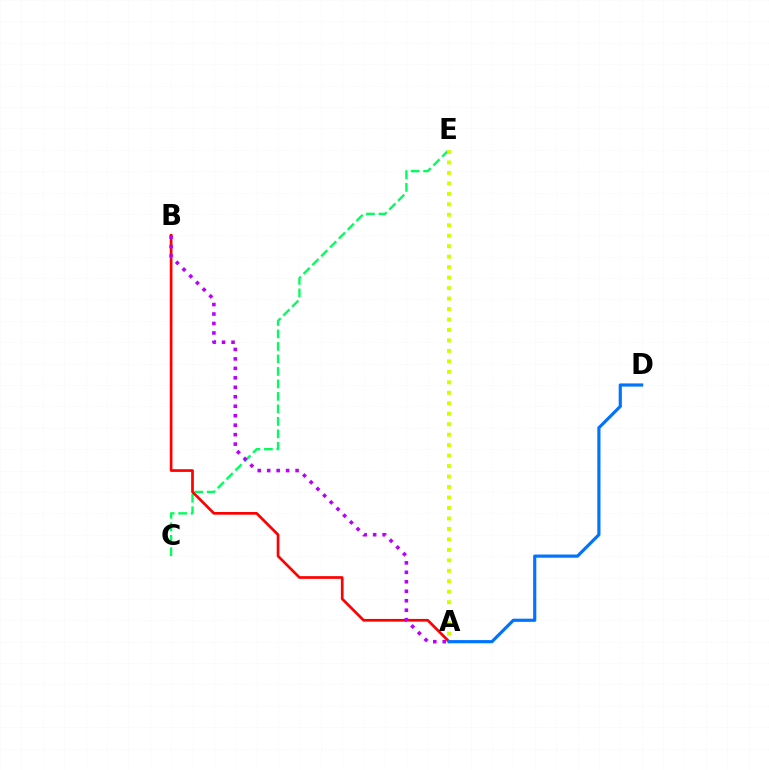{('C', 'E'): [{'color': '#00ff5c', 'line_style': 'dashed', 'thickness': 1.7}], ('A', 'E'): [{'color': '#d1ff00', 'line_style': 'dotted', 'thickness': 2.84}], ('A', 'B'): [{'color': '#ff0000', 'line_style': 'solid', 'thickness': 1.94}, {'color': '#b900ff', 'line_style': 'dotted', 'thickness': 2.57}], ('A', 'D'): [{'color': '#0074ff', 'line_style': 'solid', 'thickness': 2.28}]}